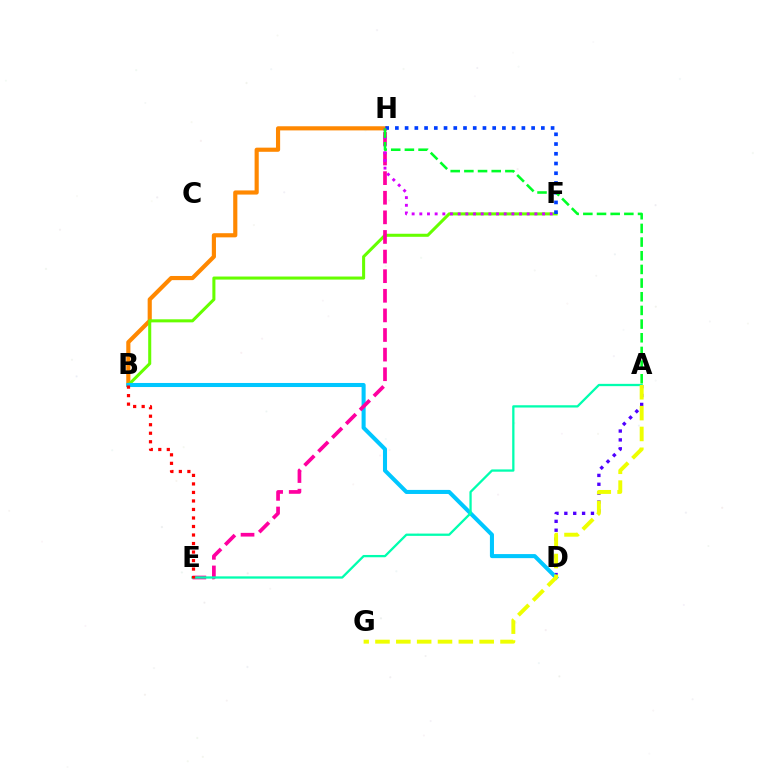{('A', 'D'): [{'color': '#4f00ff', 'line_style': 'dotted', 'thickness': 2.41}], ('B', 'H'): [{'color': '#ff8800', 'line_style': 'solid', 'thickness': 2.99}], ('B', 'F'): [{'color': '#66ff00', 'line_style': 'solid', 'thickness': 2.2}], ('B', 'D'): [{'color': '#00c7ff', 'line_style': 'solid', 'thickness': 2.92}], ('E', 'H'): [{'color': '#ff00a0', 'line_style': 'dashed', 'thickness': 2.66}], ('F', 'H'): [{'color': '#003fff', 'line_style': 'dotted', 'thickness': 2.64}, {'color': '#d600ff', 'line_style': 'dotted', 'thickness': 2.08}], ('A', 'E'): [{'color': '#00ffaf', 'line_style': 'solid', 'thickness': 1.65}], ('A', 'G'): [{'color': '#eeff00', 'line_style': 'dashed', 'thickness': 2.83}], ('B', 'E'): [{'color': '#ff0000', 'line_style': 'dotted', 'thickness': 2.31}], ('A', 'H'): [{'color': '#00ff27', 'line_style': 'dashed', 'thickness': 1.86}]}